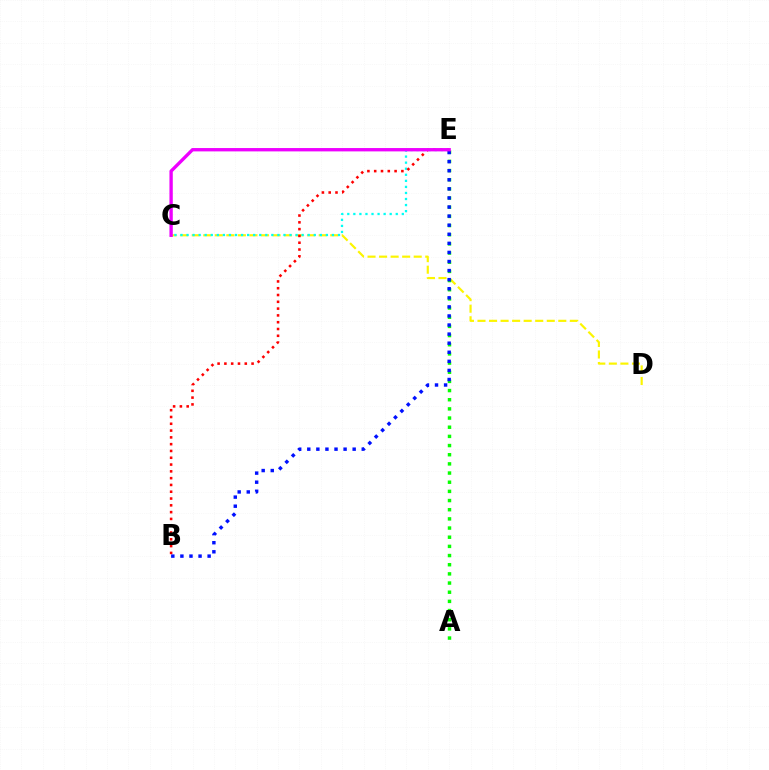{('C', 'D'): [{'color': '#fcf500', 'line_style': 'dashed', 'thickness': 1.57}], ('C', 'E'): [{'color': '#00fff6', 'line_style': 'dotted', 'thickness': 1.65}, {'color': '#ee00ff', 'line_style': 'solid', 'thickness': 2.41}], ('A', 'E'): [{'color': '#08ff00', 'line_style': 'dotted', 'thickness': 2.49}], ('B', 'E'): [{'color': '#0010ff', 'line_style': 'dotted', 'thickness': 2.47}, {'color': '#ff0000', 'line_style': 'dotted', 'thickness': 1.85}]}